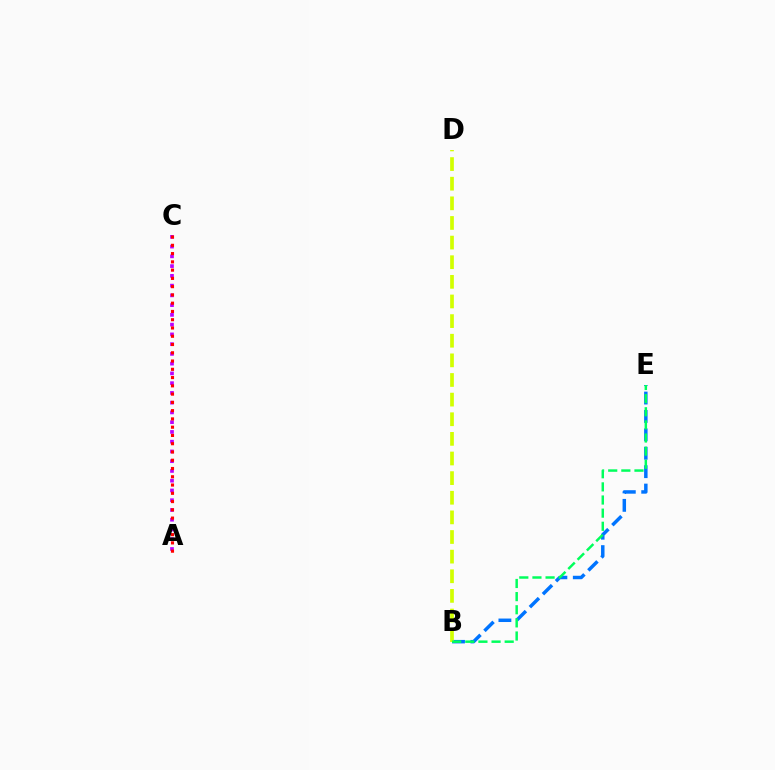{('A', 'C'): [{'color': '#b900ff', 'line_style': 'dotted', 'thickness': 2.65}, {'color': '#ff0000', 'line_style': 'dotted', 'thickness': 2.25}], ('B', 'E'): [{'color': '#0074ff', 'line_style': 'dashed', 'thickness': 2.5}, {'color': '#00ff5c', 'line_style': 'dashed', 'thickness': 1.78}], ('B', 'D'): [{'color': '#d1ff00', 'line_style': 'dashed', 'thickness': 2.67}]}